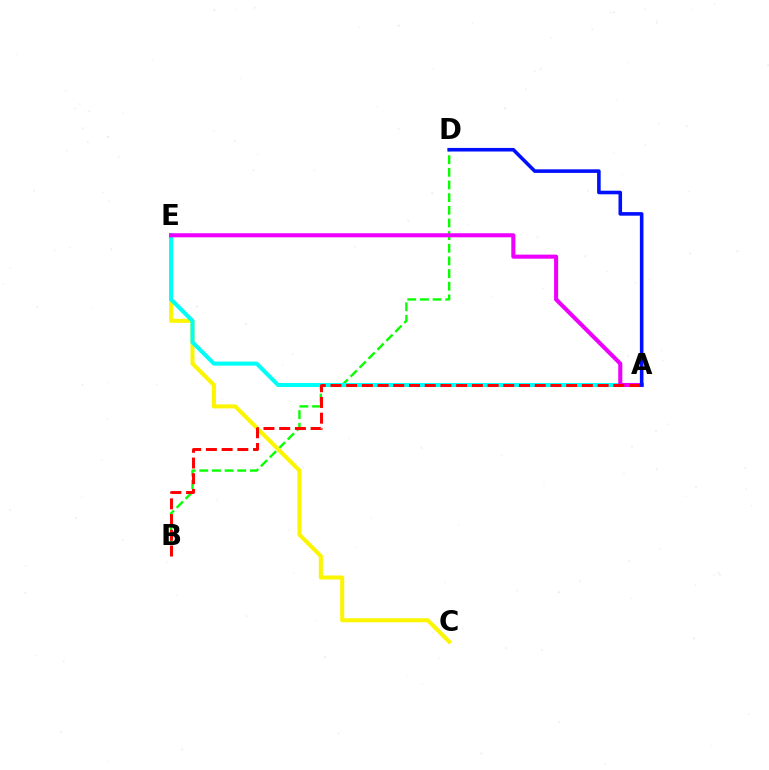{('B', 'D'): [{'color': '#08ff00', 'line_style': 'dashed', 'thickness': 1.72}], ('C', 'E'): [{'color': '#fcf500', 'line_style': 'solid', 'thickness': 2.91}], ('A', 'E'): [{'color': '#00fff6', 'line_style': 'solid', 'thickness': 2.91}, {'color': '#ee00ff', 'line_style': 'solid', 'thickness': 2.93}], ('A', 'B'): [{'color': '#ff0000', 'line_style': 'dashed', 'thickness': 2.13}], ('A', 'D'): [{'color': '#0010ff', 'line_style': 'solid', 'thickness': 2.58}]}